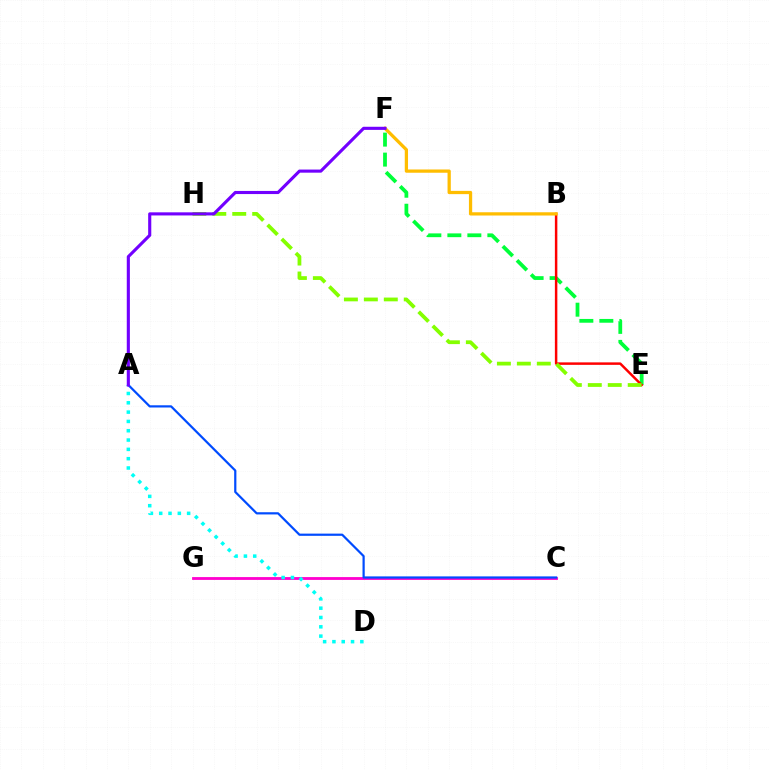{('C', 'G'): [{'color': '#ff00cf', 'line_style': 'solid', 'thickness': 2.03}], ('E', 'F'): [{'color': '#00ff39', 'line_style': 'dashed', 'thickness': 2.72}], ('A', 'D'): [{'color': '#00fff6', 'line_style': 'dotted', 'thickness': 2.53}], ('B', 'E'): [{'color': '#ff0000', 'line_style': 'solid', 'thickness': 1.78}], ('E', 'H'): [{'color': '#84ff00', 'line_style': 'dashed', 'thickness': 2.71}], ('B', 'F'): [{'color': '#ffbd00', 'line_style': 'solid', 'thickness': 2.35}], ('A', 'C'): [{'color': '#004bff', 'line_style': 'solid', 'thickness': 1.59}], ('A', 'F'): [{'color': '#7200ff', 'line_style': 'solid', 'thickness': 2.24}]}